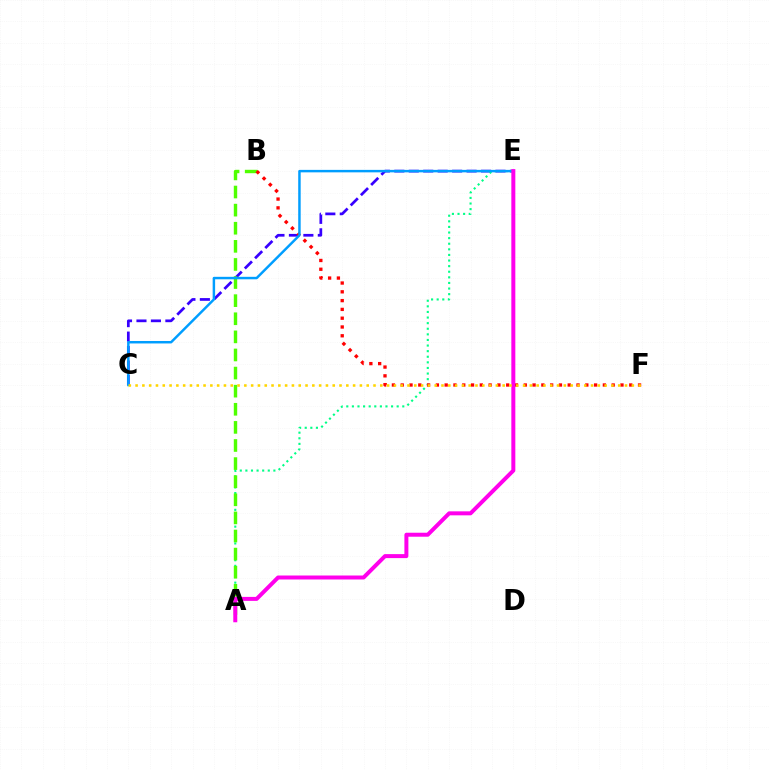{('C', 'E'): [{'color': '#3700ff', 'line_style': 'dashed', 'thickness': 1.96}, {'color': '#009eff', 'line_style': 'solid', 'thickness': 1.78}], ('A', 'E'): [{'color': '#00ff86', 'line_style': 'dotted', 'thickness': 1.52}, {'color': '#ff00ed', 'line_style': 'solid', 'thickness': 2.87}], ('A', 'B'): [{'color': '#4fff00', 'line_style': 'dashed', 'thickness': 2.46}], ('B', 'F'): [{'color': '#ff0000', 'line_style': 'dotted', 'thickness': 2.39}], ('C', 'F'): [{'color': '#ffd500', 'line_style': 'dotted', 'thickness': 1.85}]}